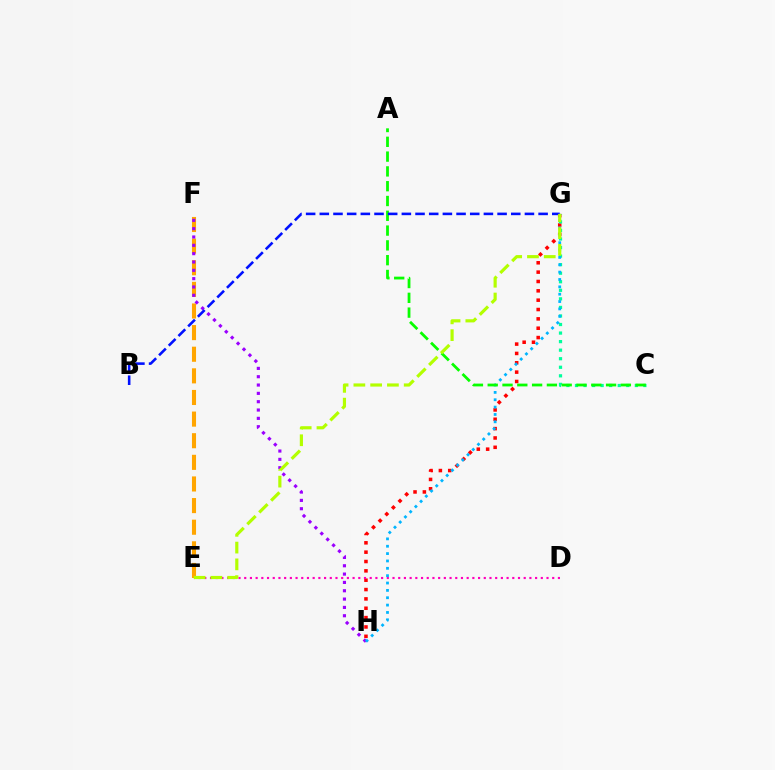{('E', 'F'): [{'color': '#ffa500', 'line_style': 'dashed', 'thickness': 2.94}], ('G', 'H'): [{'color': '#ff0000', 'line_style': 'dotted', 'thickness': 2.54}, {'color': '#00b5ff', 'line_style': 'dotted', 'thickness': 2.0}], ('C', 'G'): [{'color': '#00ff9d', 'line_style': 'dotted', 'thickness': 2.32}], ('F', 'H'): [{'color': '#9b00ff', 'line_style': 'dotted', 'thickness': 2.26}], ('D', 'E'): [{'color': '#ff00bd', 'line_style': 'dotted', 'thickness': 1.55}], ('A', 'C'): [{'color': '#08ff00', 'line_style': 'dashed', 'thickness': 2.01}], ('B', 'G'): [{'color': '#0010ff', 'line_style': 'dashed', 'thickness': 1.86}], ('E', 'G'): [{'color': '#b3ff00', 'line_style': 'dashed', 'thickness': 2.28}]}